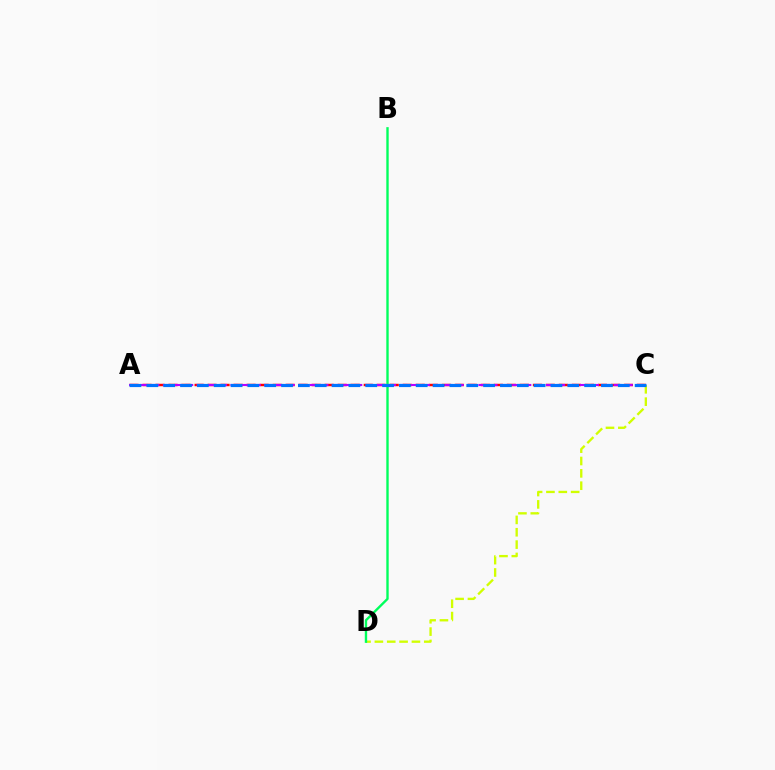{('C', 'D'): [{'color': '#d1ff00', 'line_style': 'dashed', 'thickness': 1.68}], ('B', 'D'): [{'color': '#00ff5c', 'line_style': 'solid', 'thickness': 1.71}], ('A', 'C'): [{'color': '#ff0000', 'line_style': 'dashed', 'thickness': 1.77}, {'color': '#b900ff', 'line_style': 'dashed', 'thickness': 1.53}, {'color': '#0074ff', 'line_style': 'dashed', 'thickness': 2.29}]}